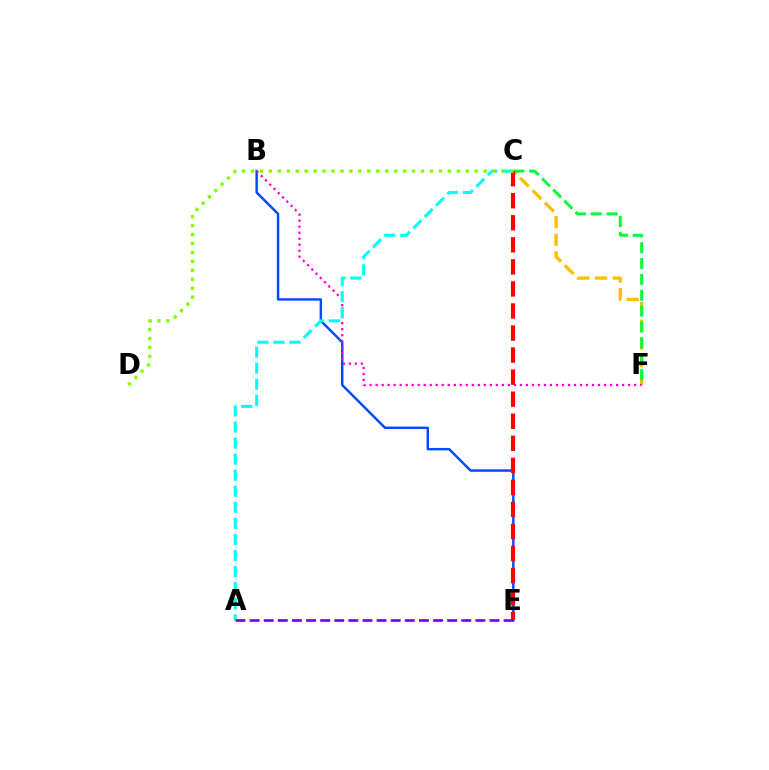{('B', 'E'): [{'color': '#004bff', 'line_style': 'solid', 'thickness': 1.76}], ('C', 'F'): [{'color': '#ffbd00', 'line_style': 'dashed', 'thickness': 2.4}, {'color': '#00ff39', 'line_style': 'dashed', 'thickness': 2.15}], ('B', 'F'): [{'color': '#ff00cf', 'line_style': 'dotted', 'thickness': 1.63}], ('C', 'E'): [{'color': '#ff0000', 'line_style': 'dashed', 'thickness': 3.0}], ('A', 'C'): [{'color': '#00fff6', 'line_style': 'dashed', 'thickness': 2.18}], ('A', 'E'): [{'color': '#7200ff', 'line_style': 'dashed', 'thickness': 1.92}], ('C', 'D'): [{'color': '#84ff00', 'line_style': 'dotted', 'thickness': 2.43}]}